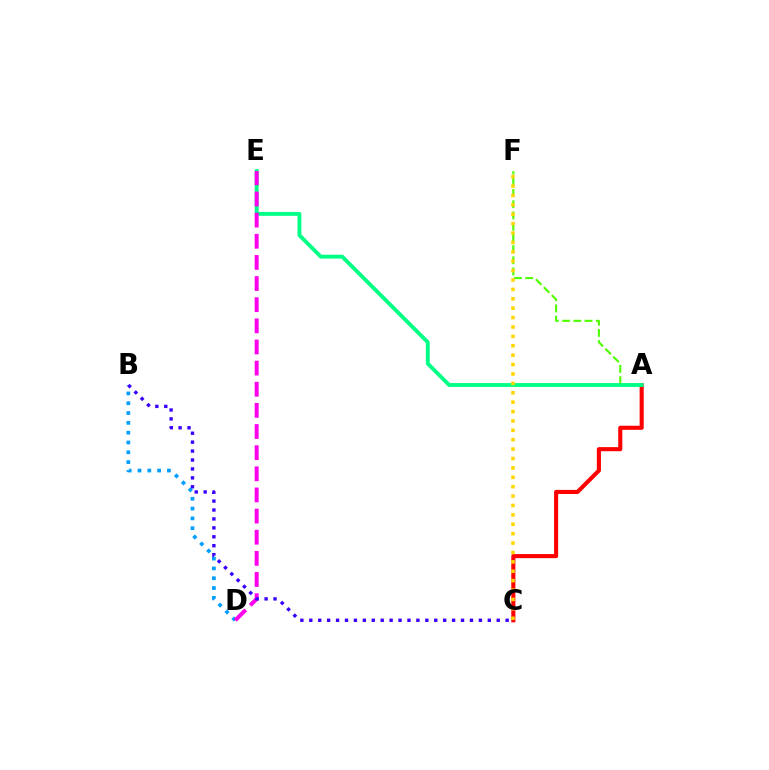{('A', 'F'): [{'color': '#4fff00', 'line_style': 'dashed', 'thickness': 1.52}], ('B', 'D'): [{'color': '#009eff', 'line_style': 'dotted', 'thickness': 2.67}], ('A', 'C'): [{'color': '#ff0000', 'line_style': 'solid', 'thickness': 2.95}], ('A', 'E'): [{'color': '#00ff86', 'line_style': 'solid', 'thickness': 2.78}], ('D', 'E'): [{'color': '#ff00ed', 'line_style': 'dashed', 'thickness': 2.87}], ('C', 'F'): [{'color': '#ffd500', 'line_style': 'dotted', 'thickness': 2.55}], ('B', 'C'): [{'color': '#3700ff', 'line_style': 'dotted', 'thickness': 2.42}]}